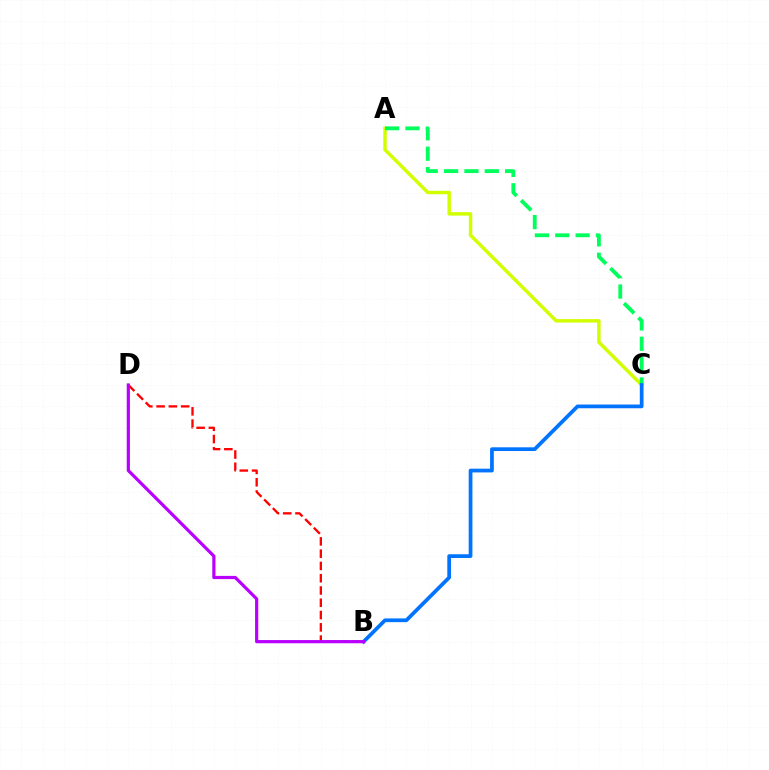{('A', 'C'): [{'color': '#d1ff00', 'line_style': 'solid', 'thickness': 2.49}, {'color': '#00ff5c', 'line_style': 'dashed', 'thickness': 2.76}], ('B', 'D'): [{'color': '#ff0000', 'line_style': 'dashed', 'thickness': 1.67}, {'color': '#b900ff', 'line_style': 'solid', 'thickness': 2.31}], ('B', 'C'): [{'color': '#0074ff', 'line_style': 'solid', 'thickness': 2.69}]}